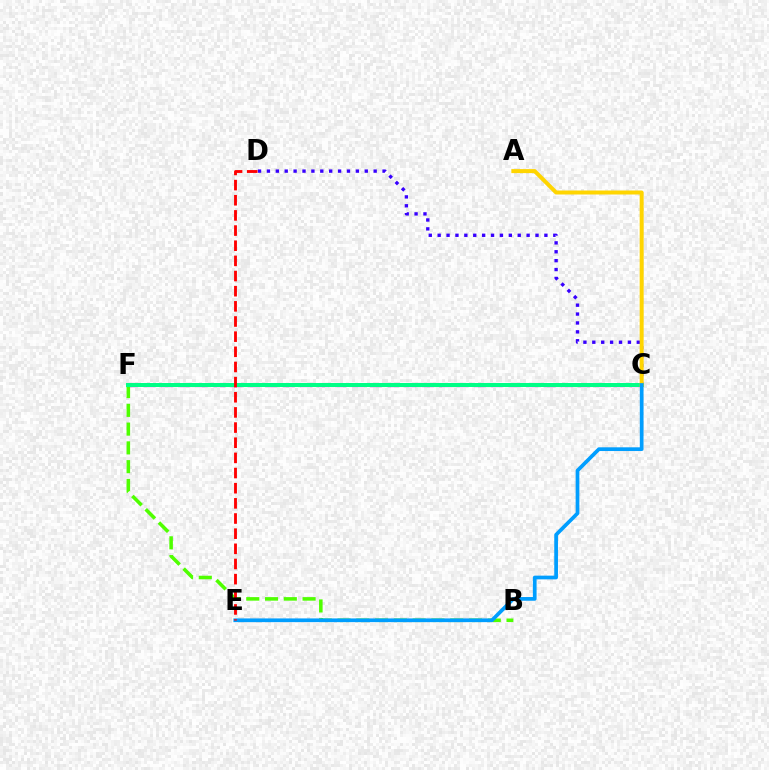{('C', 'F'): [{'color': '#ff00ed', 'line_style': 'dashed', 'thickness': 2.36}, {'color': '#00ff86', 'line_style': 'solid', 'thickness': 2.87}], ('C', 'D'): [{'color': '#3700ff', 'line_style': 'dotted', 'thickness': 2.42}], ('B', 'F'): [{'color': '#4fff00', 'line_style': 'dashed', 'thickness': 2.55}], ('A', 'C'): [{'color': '#ffd500', 'line_style': 'solid', 'thickness': 2.87}], ('C', 'E'): [{'color': '#009eff', 'line_style': 'solid', 'thickness': 2.68}], ('D', 'E'): [{'color': '#ff0000', 'line_style': 'dashed', 'thickness': 2.06}]}